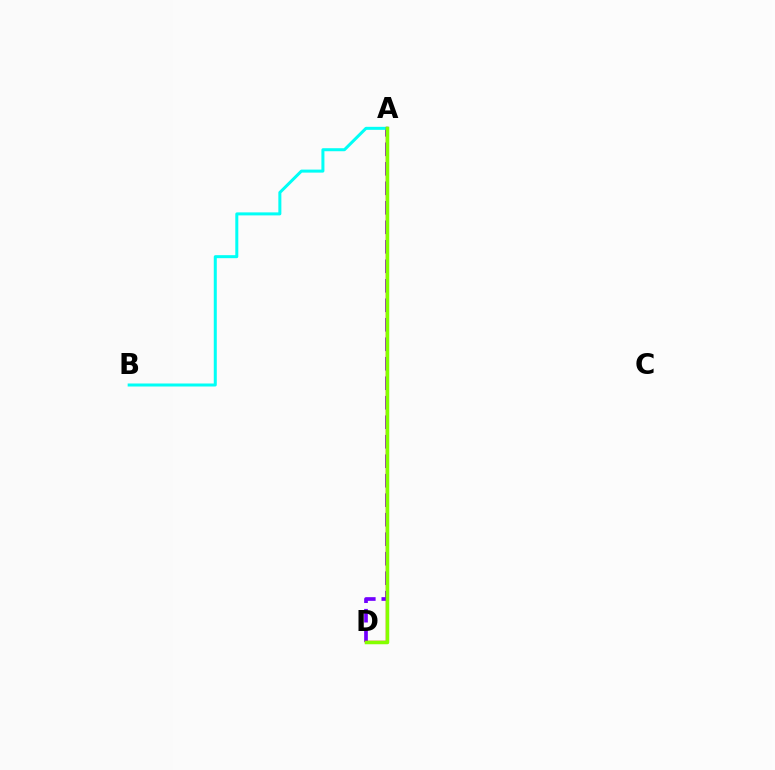{('A', 'D'): [{'color': '#7200ff', 'line_style': 'dashed', 'thickness': 2.65}, {'color': '#ff0000', 'line_style': 'solid', 'thickness': 1.74}, {'color': '#84ff00', 'line_style': 'solid', 'thickness': 2.52}], ('A', 'B'): [{'color': '#00fff6', 'line_style': 'solid', 'thickness': 2.17}]}